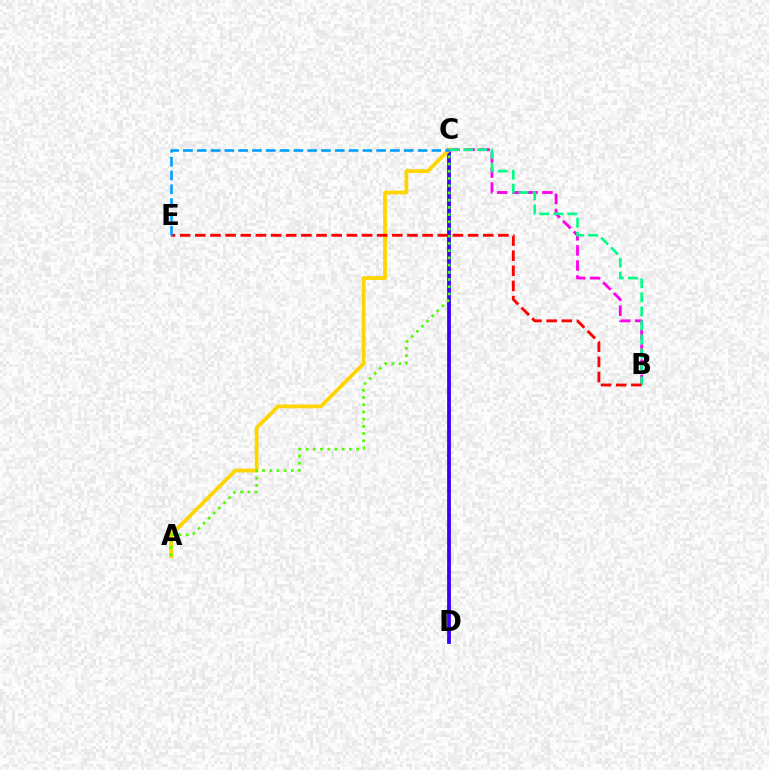{('C', 'D'): [{'color': '#3700ff', 'line_style': 'solid', 'thickness': 2.72}], ('B', 'C'): [{'color': '#ff00ed', 'line_style': 'dashed', 'thickness': 2.05}, {'color': '#00ff86', 'line_style': 'dashed', 'thickness': 1.91}], ('A', 'C'): [{'color': '#ffd500', 'line_style': 'solid', 'thickness': 2.72}, {'color': '#4fff00', 'line_style': 'dotted', 'thickness': 1.96}], ('B', 'E'): [{'color': '#ff0000', 'line_style': 'dashed', 'thickness': 2.06}], ('C', 'E'): [{'color': '#009eff', 'line_style': 'dashed', 'thickness': 1.87}]}